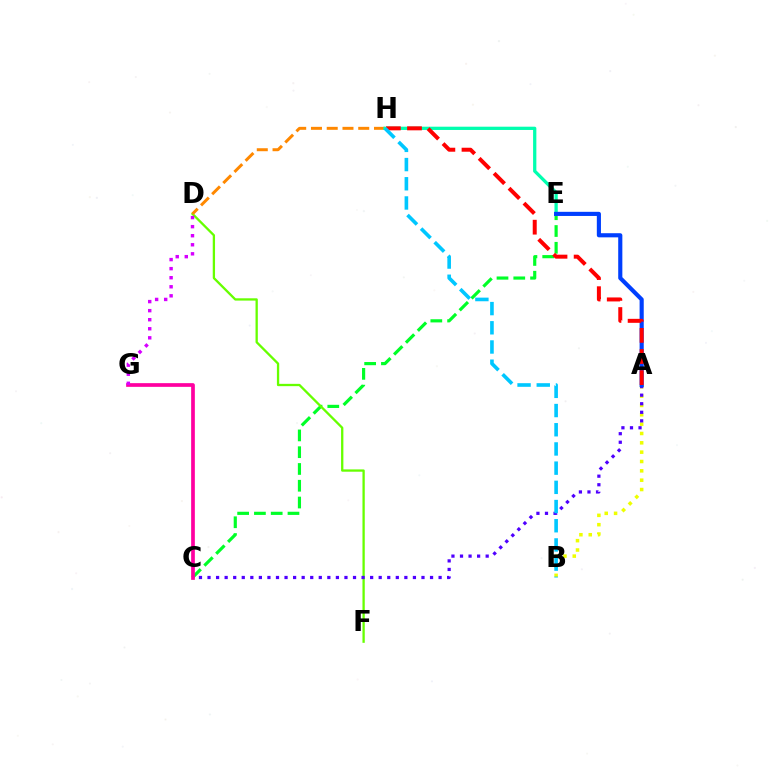{('A', 'B'): [{'color': '#eeff00', 'line_style': 'dotted', 'thickness': 2.54}], ('C', 'E'): [{'color': '#00ff27', 'line_style': 'dashed', 'thickness': 2.28}], ('D', 'F'): [{'color': '#66ff00', 'line_style': 'solid', 'thickness': 1.66}], ('D', 'H'): [{'color': '#ff8800', 'line_style': 'dashed', 'thickness': 2.14}], ('A', 'C'): [{'color': '#4f00ff', 'line_style': 'dotted', 'thickness': 2.33}], ('C', 'G'): [{'color': '#ff00a0', 'line_style': 'solid', 'thickness': 2.67}], ('E', 'H'): [{'color': '#00ffaf', 'line_style': 'solid', 'thickness': 2.35}], ('A', 'E'): [{'color': '#003fff', 'line_style': 'solid', 'thickness': 2.98}], ('A', 'H'): [{'color': '#ff0000', 'line_style': 'dashed', 'thickness': 2.87}], ('B', 'H'): [{'color': '#00c7ff', 'line_style': 'dashed', 'thickness': 2.61}], ('D', 'G'): [{'color': '#d600ff', 'line_style': 'dotted', 'thickness': 2.46}]}